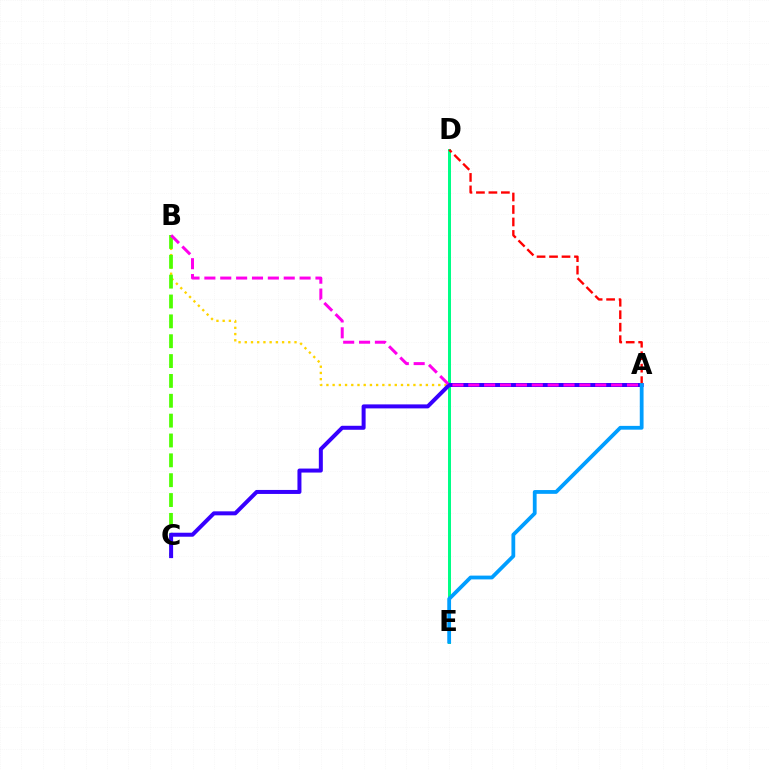{('A', 'B'): [{'color': '#ffd500', 'line_style': 'dotted', 'thickness': 1.69}, {'color': '#ff00ed', 'line_style': 'dashed', 'thickness': 2.16}], ('D', 'E'): [{'color': '#00ff86', 'line_style': 'solid', 'thickness': 2.15}], ('B', 'C'): [{'color': '#4fff00', 'line_style': 'dashed', 'thickness': 2.7}], ('A', 'C'): [{'color': '#3700ff', 'line_style': 'solid', 'thickness': 2.88}], ('A', 'D'): [{'color': '#ff0000', 'line_style': 'dashed', 'thickness': 1.69}], ('A', 'E'): [{'color': '#009eff', 'line_style': 'solid', 'thickness': 2.73}]}